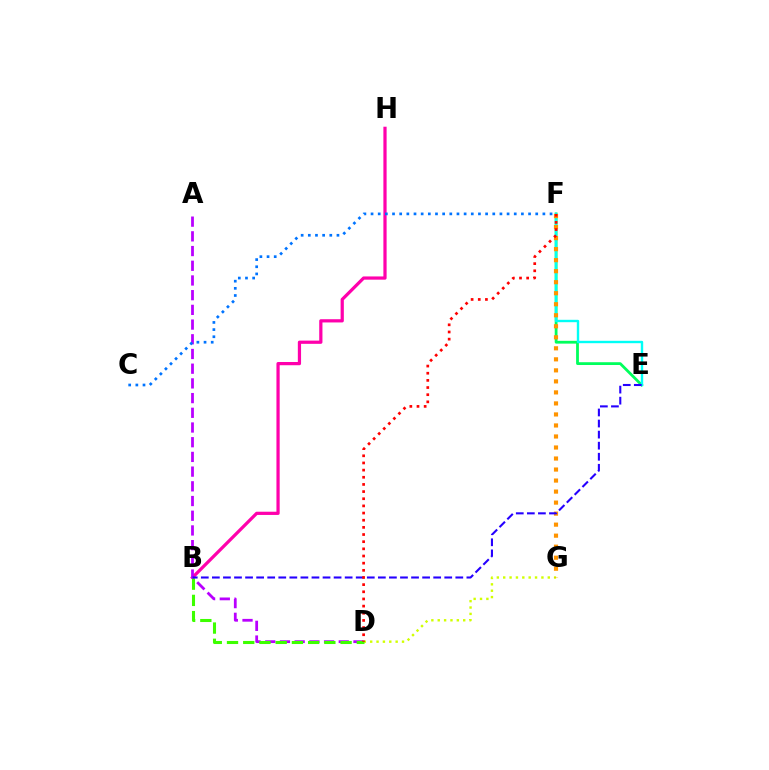{('B', 'H'): [{'color': '#ff00ac', 'line_style': 'solid', 'thickness': 2.32}], ('D', 'G'): [{'color': '#d1ff00', 'line_style': 'dotted', 'thickness': 1.73}], ('E', 'F'): [{'color': '#00ff5c', 'line_style': 'solid', 'thickness': 2.01}, {'color': '#00fff6', 'line_style': 'solid', 'thickness': 1.72}], ('A', 'D'): [{'color': '#b900ff', 'line_style': 'dashed', 'thickness': 2.0}], ('B', 'D'): [{'color': '#3dff00', 'line_style': 'dashed', 'thickness': 2.2}], ('F', 'G'): [{'color': '#ff9400', 'line_style': 'dotted', 'thickness': 2.99}], ('C', 'F'): [{'color': '#0074ff', 'line_style': 'dotted', 'thickness': 1.95}], ('B', 'E'): [{'color': '#2500ff', 'line_style': 'dashed', 'thickness': 1.5}], ('D', 'F'): [{'color': '#ff0000', 'line_style': 'dotted', 'thickness': 1.94}]}